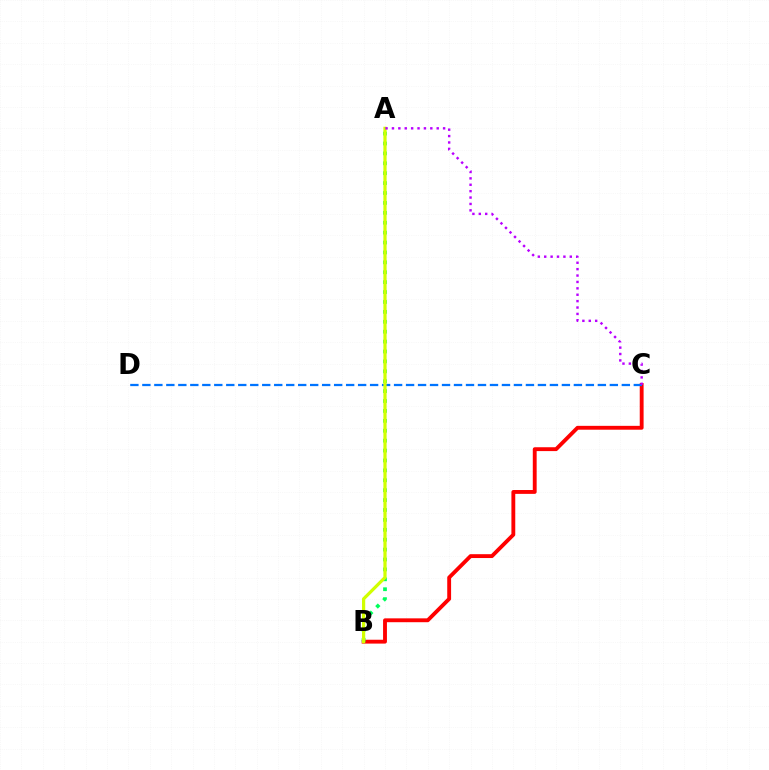{('B', 'C'): [{'color': '#ff0000', 'line_style': 'solid', 'thickness': 2.78}], ('C', 'D'): [{'color': '#0074ff', 'line_style': 'dashed', 'thickness': 1.63}], ('A', 'B'): [{'color': '#00ff5c', 'line_style': 'dotted', 'thickness': 2.69}, {'color': '#d1ff00', 'line_style': 'solid', 'thickness': 2.32}], ('A', 'C'): [{'color': '#b900ff', 'line_style': 'dotted', 'thickness': 1.74}]}